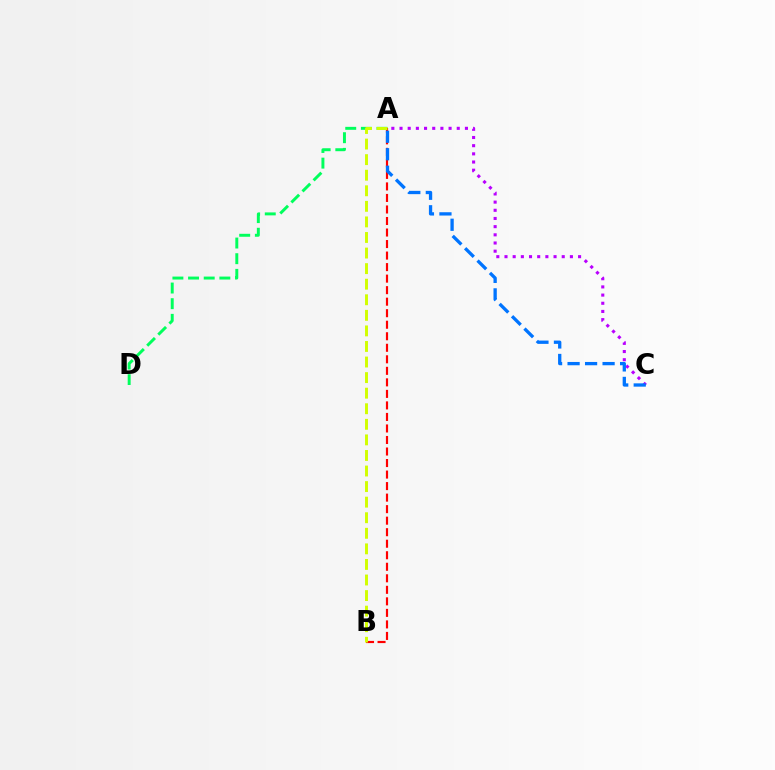{('A', 'D'): [{'color': '#00ff5c', 'line_style': 'dashed', 'thickness': 2.13}], ('A', 'B'): [{'color': '#ff0000', 'line_style': 'dashed', 'thickness': 1.57}, {'color': '#d1ff00', 'line_style': 'dashed', 'thickness': 2.12}], ('A', 'C'): [{'color': '#b900ff', 'line_style': 'dotted', 'thickness': 2.22}, {'color': '#0074ff', 'line_style': 'dashed', 'thickness': 2.38}]}